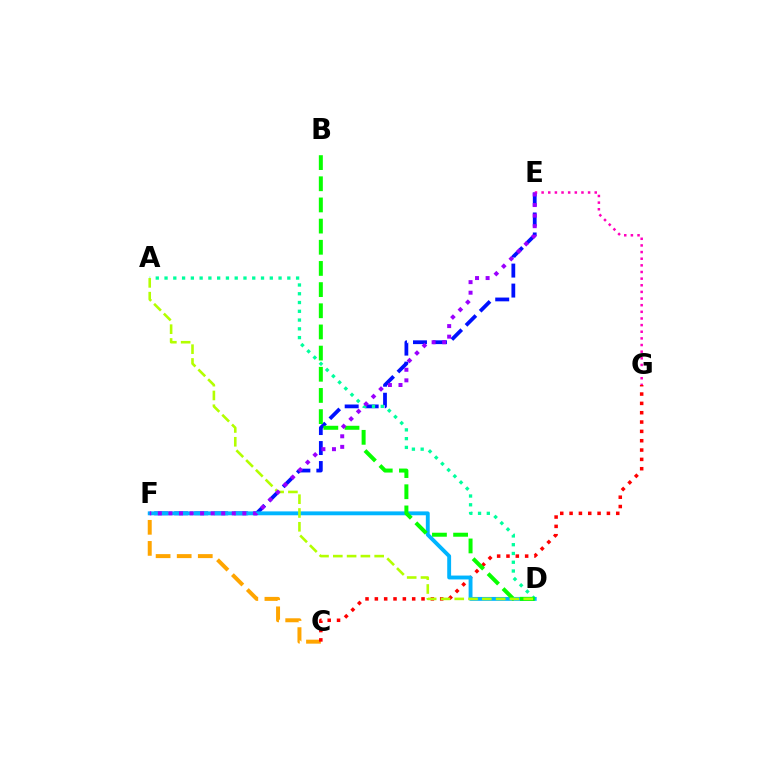{('E', 'F'): [{'color': '#0010ff', 'line_style': 'dashed', 'thickness': 2.72}, {'color': '#9b00ff', 'line_style': 'dotted', 'thickness': 2.87}], ('E', 'G'): [{'color': '#ff00bd', 'line_style': 'dotted', 'thickness': 1.8}], ('C', 'F'): [{'color': '#ffa500', 'line_style': 'dashed', 'thickness': 2.86}], ('A', 'D'): [{'color': '#00ff9d', 'line_style': 'dotted', 'thickness': 2.38}, {'color': '#b3ff00', 'line_style': 'dashed', 'thickness': 1.87}], ('C', 'G'): [{'color': '#ff0000', 'line_style': 'dotted', 'thickness': 2.54}], ('D', 'F'): [{'color': '#00b5ff', 'line_style': 'solid', 'thickness': 2.79}], ('B', 'D'): [{'color': '#08ff00', 'line_style': 'dashed', 'thickness': 2.88}]}